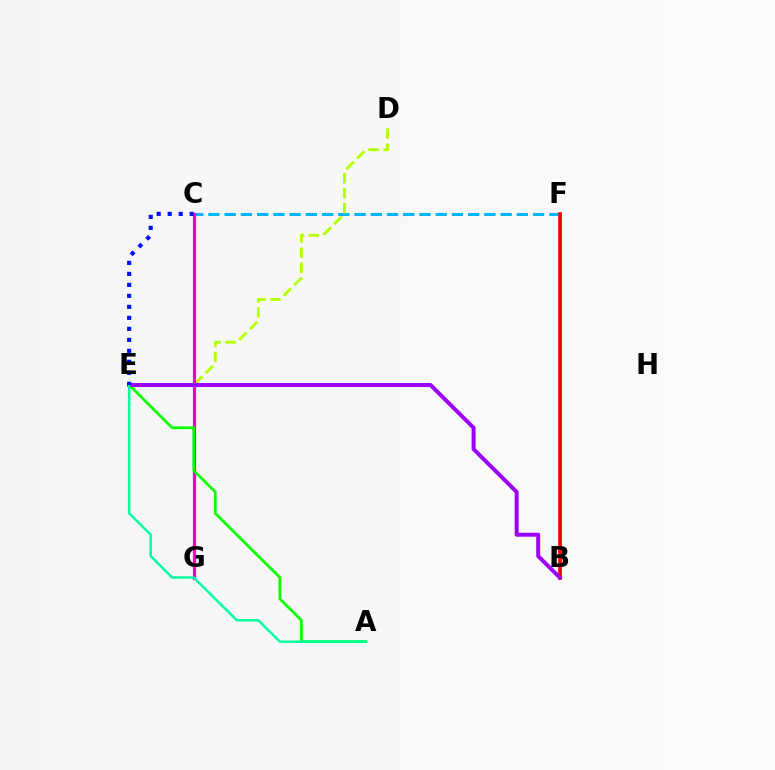{('C', 'F'): [{'color': '#00b5ff', 'line_style': 'dashed', 'thickness': 2.21}], ('D', 'E'): [{'color': '#b3ff00', 'line_style': 'dashed', 'thickness': 2.04}], ('C', 'G'): [{'color': '#ff00bd', 'line_style': 'solid', 'thickness': 2.32}], ('A', 'E'): [{'color': '#08ff00', 'line_style': 'solid', 'thickness': 1.97}, {'color': '#00ff9d', 'line_style': 'solid', 'thickness': 1.76}], ('B', 'F'): [{'color': '#ffa500', 'line_style': 'solid', 'thickness': 1.83}, {'color': '#ff0000', 'line_style': 'solid', 'thickness': 2.61}], ('B', 'E'): [{'color': '#9b00ff', 'line_style': 'solid', 'thickness': 2.86}], ('C', 'E'): [{'color': '#0010ff', 'line_style': 'dotted', 'thickness': 2.99}]}